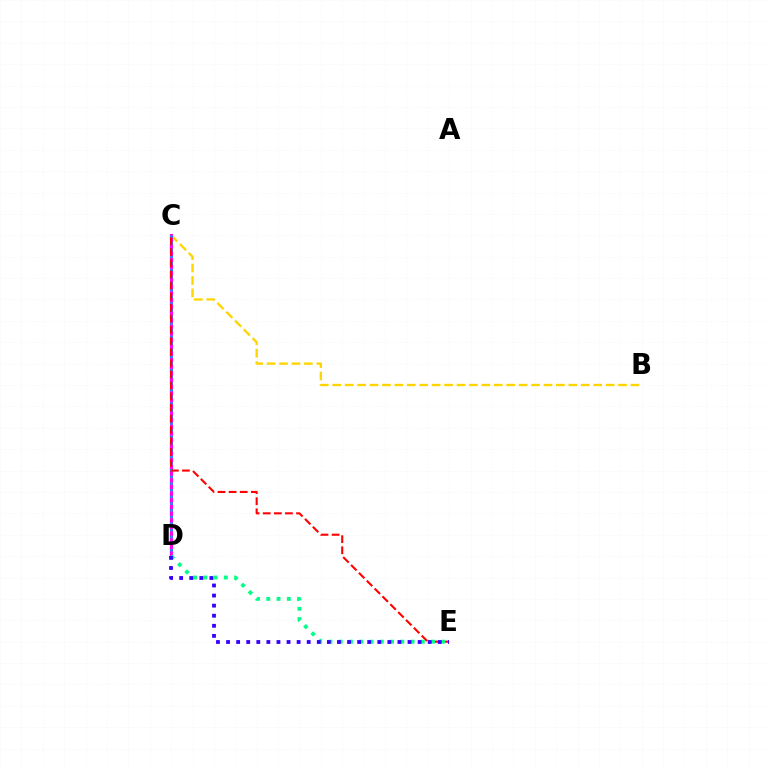{('C', 'D'): [{'color': '#4fff00', 'line_style': 'dashed', 'thickness': 1.79}, {'color': '#ff00ed', 'line_style': 'solid', 'thickness': 2.2}, {'color': '#009eff', 'line_style': 'dotted', 'thickness': 1.81}], ('B', 'C'): [{'color': '#ffd500', 'line_style': 'dashed', 'thickness': 1.69}], ('C', 'E'): [{'color': '#ff0000', 'line_style': 'dashed', 'thickness': 1.51}], ('D', 'E'): [{'color': '#00ff86', 'line_style': 'dotted', 'thickness': 2.79}, {'color': '#3700ff', 'line_style': 'dotted', 'thickness': 2.74}]}